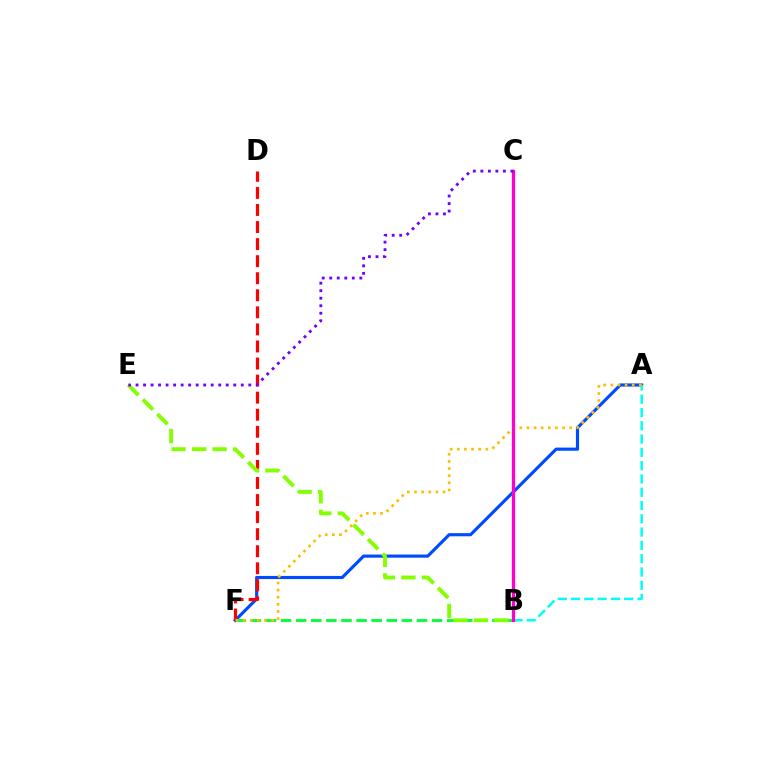{('B', 'F'): [{'color': '#00ff39', 'line_style': 'dashed', 'thickness': 2.05}], ('A', 'F'): [{'color': '#004bff', 'line_style': 'solid', 'thickness': 2.27}, {'color': '#ffbd00', 'line_style': 'dotted', 'thickness': 1.94}], ('A', 'B'): [{'color': '#00fff6', 'line_style': 'dashed', 'thickness': 1.81}], ('D', 'F'): [{'color': '#ff0000', 'line_style': 'dashed', 'thickness': 2.32}], ('B', 'E'): [{'color': '#84ff00', 'line_style': 'dashed', 'thickness': 2.79}], ('B', 'C'): [{'color': '#ff00cf', 'line_style': 'solid', 'thickness': 2.34}], ('C', 'E'): [{'color': '#7200ff', 'line_style': 'dotted', 'thickness': 2.04}]}